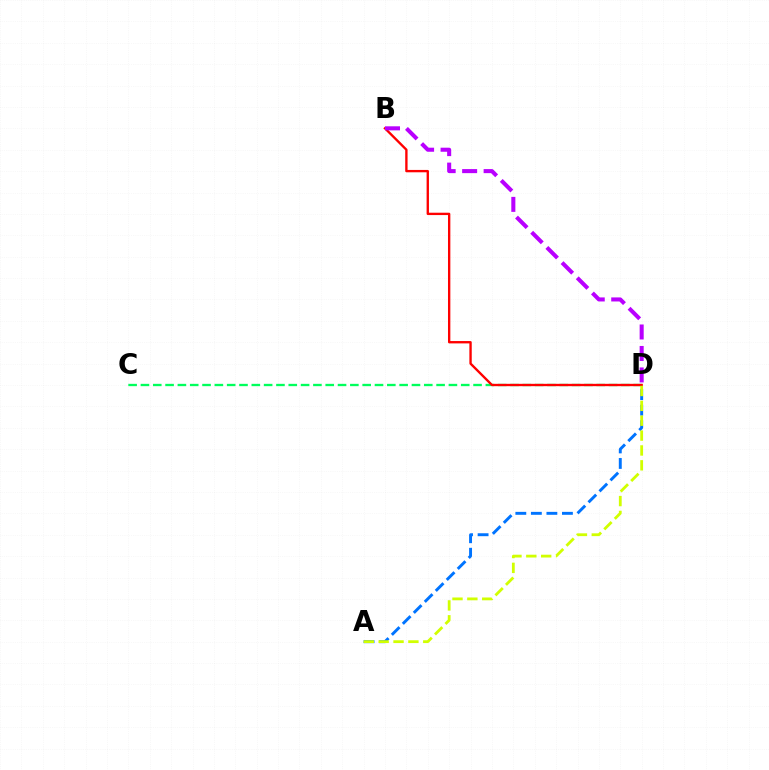{('C', 'D'): [{'color': '#00ff5c', 'line_style': 'dashed', 'thickness': 1.67}], ('B', 'D'): [{'color': '#ff0000', 'line_style': 'solid', 'thickness': 1.7}, {'color': '#b900ff', 'line_style': 'dashed', 'thickness': 2.92}], ('A', 'D'): [{'color': '#0074ff', 'line_style': 'dashed', 'thickness': 2.11}, {'color': '#d1ff00', 'line_style': 'dashed', 'thickness': 2.02}]}